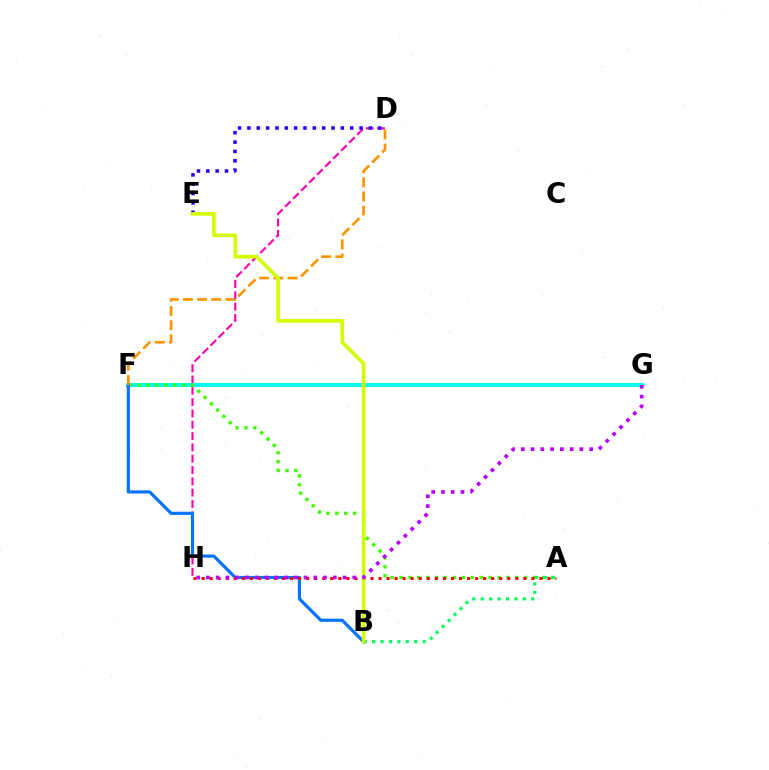{('D', 'H'): [{'color': '#ff00ac', 'line_style': 'dashed', 'thickness': 1.54}], ('F', 'G'): [{'color': '#00fff6', 'line_style': 'solid', 'thickness': 2.88}], ('A', 'F'): [{'color': '#3dff00', 'line_style': 'dotted', 'thickness': 2.42}], ('A', 'B'): [{'color': '#00ff5c', 'line_style': 'dotted', 'thickness': 2.29}], ('B', 'F'): [{'color': '#0074ff', 'line_style': 'solid', 'thickness': 2.28}], ('D', 'E'): [{'color': '#2500ff', 'line_style': 'dotted', 'thickness': 2.54}], ('A', 'H'): [{'color': '#ff0000', 'line_style': 'dotted', 'thickness': 2.19}], ('D', 'F'): [{'color': '#ff9400', 'line_style': 'dashed', 'thickness': 1.93}], ('B', 'E'): [{'color': '#d1ff00', 'line_style': 'solid', 'thickness': 2.62}], ('G', 'H'): [{'color': '#b900ff', 'line_style': 'dotted', 'thickness': 2.65}]}